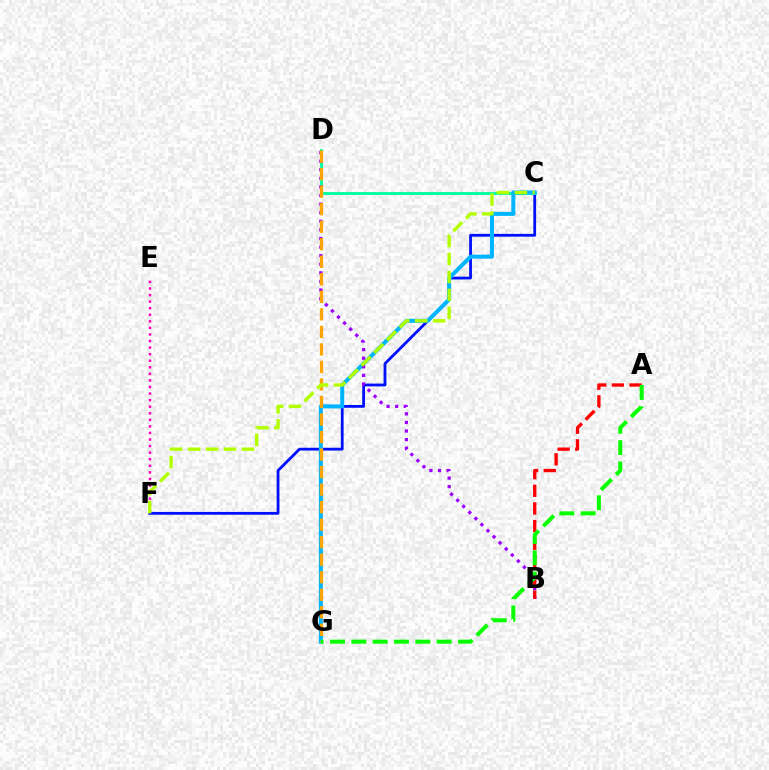{('C', 'F'): [{'color': '#0010ff', 'line_style': 'solid', 'thickness': 2.01}, {'color': '#b3ff00', 'line_style': 'dashed', 'thickness': 2.44}], ('C', 'D'): [{'color': '#00ff9d', 'line_style': 'solid', 'thickness': 2.04}], ('C', 'G'): [{'color': '#00b5ff', 'line_style': 'solid', 'thickness': 2.89}], ('E', 'F'): [{'color': '#ff00bd', 'line_style': 'dotted', 'thickness': 1.78}], ('B', 'D'): [{'color': '#9b00ff', 'line_style': 'dotted', 'thickness': 2.33}], ('D', 'G'): [{'color': '#ffa500', 'line_style': 'dashed', 'thickness': 2.38}], ('A', 'B'): [{'color': '#ff0000', 'line_style': 'dashed', 'thickness': 2.4}], ('A', 'G'): [{'color': '#08ff00', 'line_style': 'dashed', 'thickness': 2.9}]}